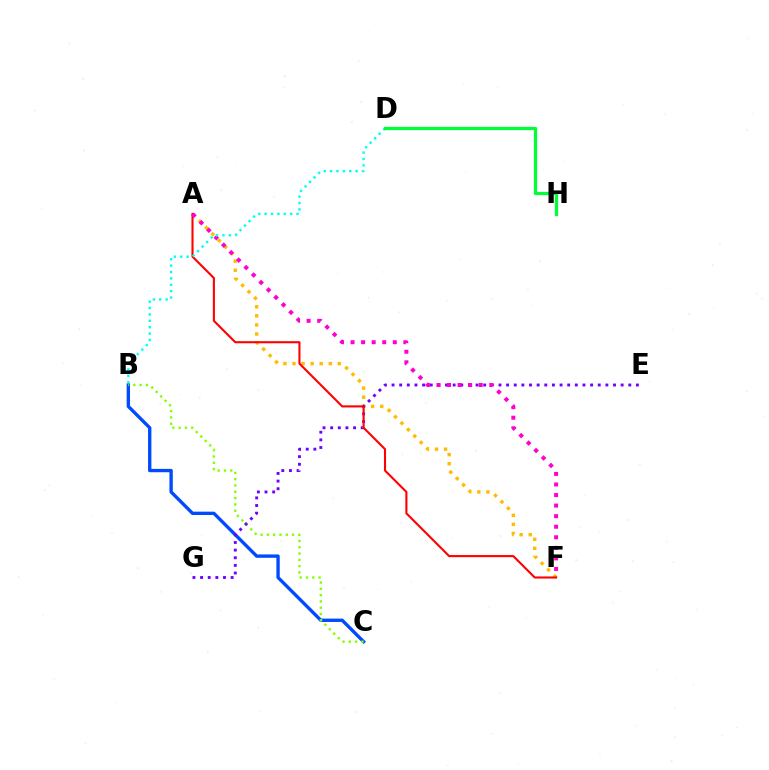{('A', 'F'): [{'color': '#ffbd00', 'line_style': 'dotted', 'thickness': 2.46}, {'color': '#ff0000', 'line_style': 'solid', 'thickness': 1.51}, {'color': '#ff00cf', 'line_style': 'dotted', 'thickness': 2.87}], ('B', 'C'): [{'color': '#004bff', 'line_style': 'solid', 'thickness': 2.42}, {'color': '#84ff00', 'line_style': 'dotted', 'thickness': 1.71}], ('E', 'G'): [{'color': '#7200ff', 'line_style': 'dotted', 'thickness': 2.07}], ('B', 'D'): [{'color': '#00fff6', 'line_style': 'dotted', 'thickness': 1.73}], ('D', 'H'): [{'color': '#00ff39', 'line_style': 'solid', 'thickness': 2.34}]}